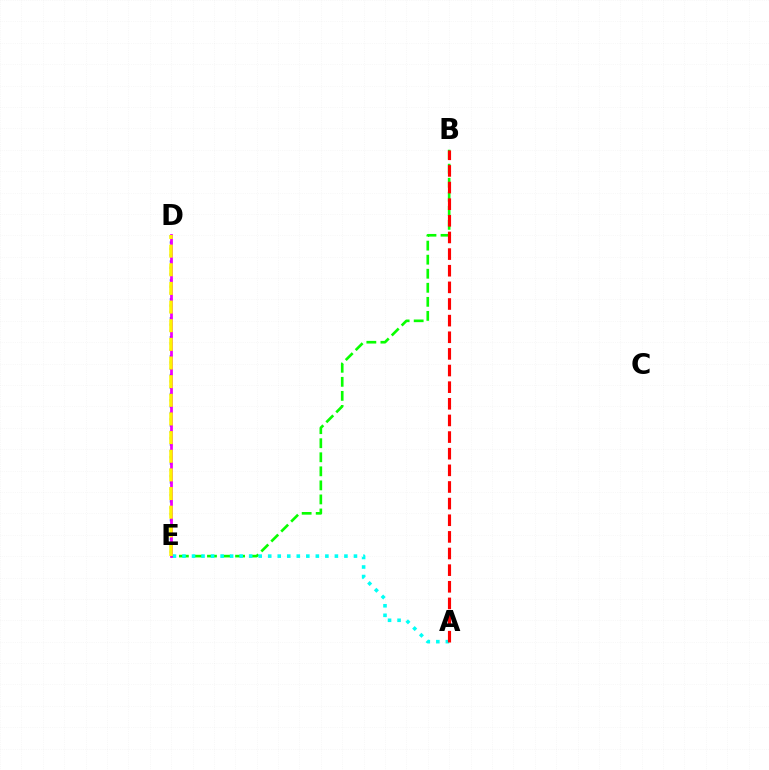{('B', 'E'): [{'color': '#08ff00', 'line_style': 'dashed', 'thickness': 1.91}], ('D', 'E'): [{'color': '#0010ff', 'line_style': 'dotted', 'thickness': 1.72}, {'color': '#ee00ff', 'line_style': 'solid', 'thickness': 1.98}, {'color': '#fcf500', 'line_style': 'dashed', 'thickness': 2.53}], ('A', 'E'): [{'color': '#00fff6', 'line_style': 'dotted', 'thickness': 2.59}], ('A', 'B'): [{'color': '#ff0000', 'line_style': 'dashed', 'thickness': 2.26}]}